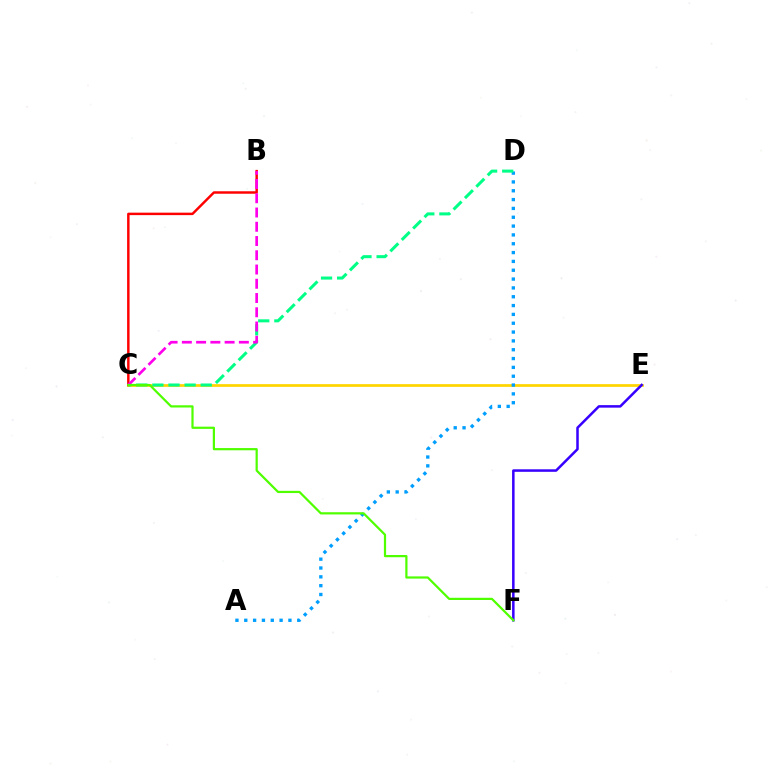{('C', 'E'): [{'color': '#ffd500', 'line_style': 'solid', 'thickness': 1.97}], ('E', 'F'): [{'color': '#3700ff', 'line_style': 'solid', 'thickness': 1.81}], ('B', 'C'): [{'color': '#ff0000', 'line_style': 'solid', 'thickness': 1.77}, {'color': '#ff00ed', 'line_style': 'dashed', 'thickness': 1.94}], ('A', 'D'): [{'color': '#009eff', 'line_style': 'dotted', 'thickness': 2.4}], ('C', 'D'): [{'color': '#00ff86', 'line_style': 'dashed', 'thickness': 2.19}], ('C', 'F'): [{'color': '#4fff00', 'line_style': 'solid', 'thickness': 1.59}]}